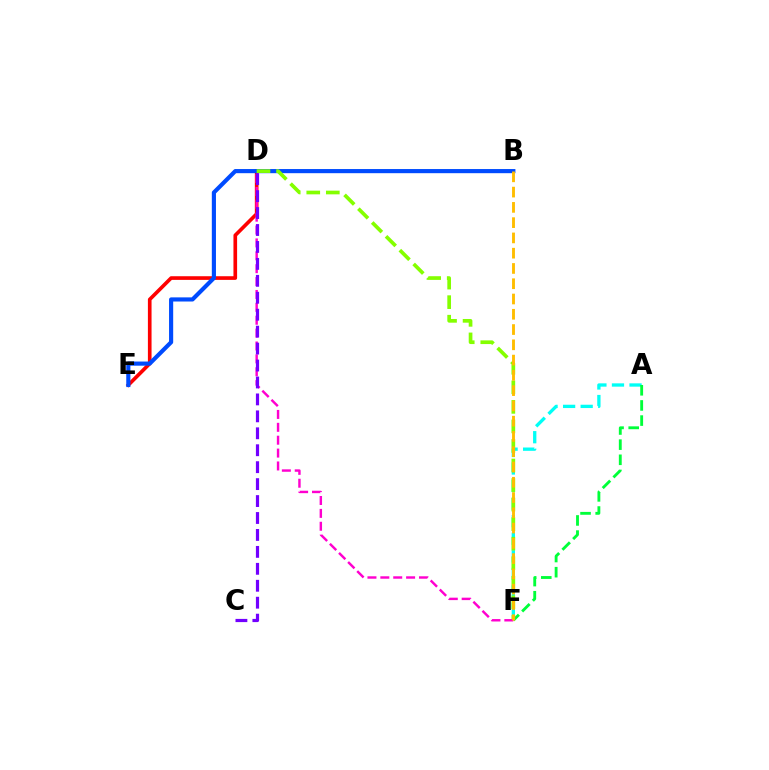{('A', 'F'): [{'color': '#00fff6', 'line_style': 'dashed', 'thickness': 2.39}, {'color': '#00ff39', 'line_style': 'dashed', 'thickness': 2.06}], ('D', 'E'): [{'color': '#ff0000', 'line_style': 'solid', 'thickness': 2.63}], ('B', 'E'): [{'color': '#004bff', 'line_style': 'solid', 'thickness': 2.98}], ('D', 'F'): [{'color': '#84ff00', 'line_style': 'dashed', 'thickness': 2.66}, {'color': '#ff00cf', 'line_style': 'dashed', 'thickness': 1.75}], ('B', 'F'): [{'color': '#ffbd00', 'line_style': 'dashed', 'thickness': 2.07}], ('C', 'D'): [{'color': '#7200ff', 'line_style': 'dashed', 'thickness': 2.3}]}